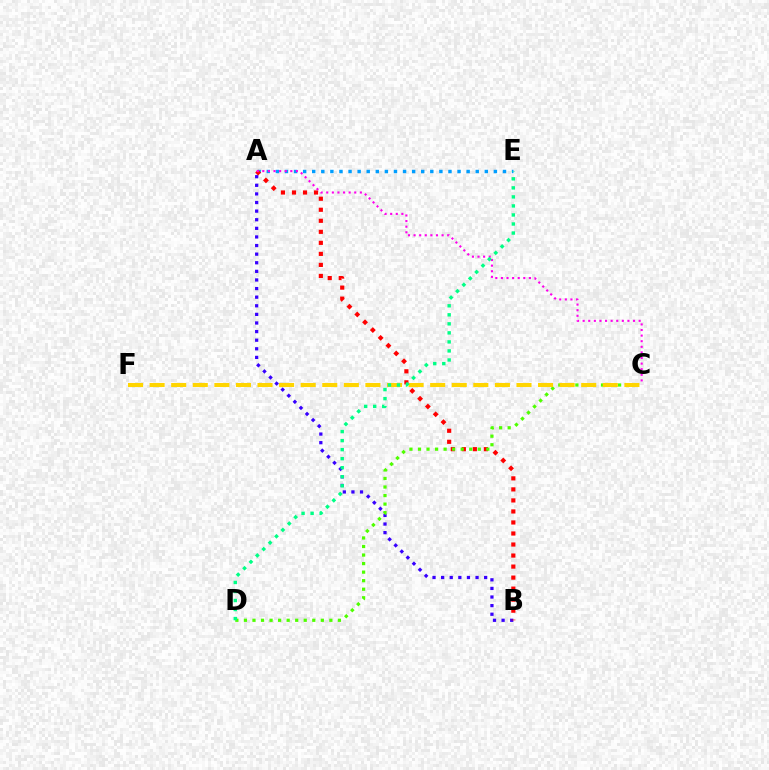{('A', 'B'): [{'color': '#3700ff', 'line_style': 'dotted', 'thickness': 2.34}, {'color': '#ff0000', 'line_style': 'dotted', 'thickness': 3.0}], ('A', 'E'): [{'color': '#009eff', 'line_style': 'dotted', 'thickness': 2.47}], ('C', 'D'): [{'color': '#4fff00', 'line_style': 'dotted', 'thickness': 2.32}], ('C', 'F'): [{'color': '#ffd500', 'line_style': 'dashed', 'thickness': 2.93}], ('A', 'C'): [{'color': '#ff00ed', 'line_style': 'dotted', 'thickness': 1.52}], ('D', 'E'): [{'color': '#00ff86', 'line_style': 'dotted', 'thickness': 2.45}]}